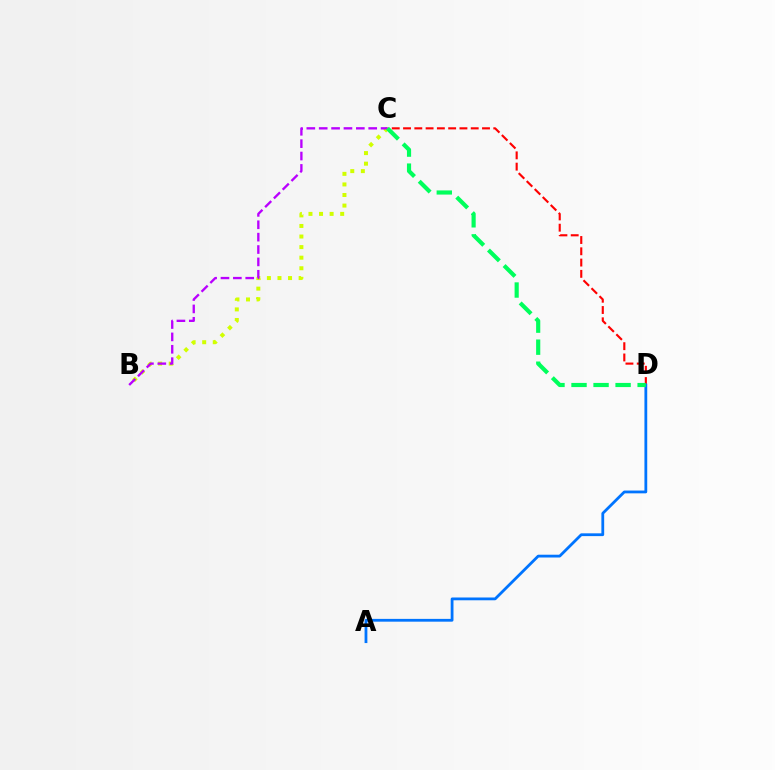{('C', 'D'): [{'color': '#ff0000', 'line_style': 'dashed', 'thickness': 1.53}, {'color': '#00ff5c', 'line_style': 'dashed', 'thickness': 2.99}], ('A', 'D'): [{'color': '#0074ff', 'line_style': 'solid', 'thickness': 2.01}], ('B', 'C'): [{'color': '#d1ff00', 'line_style': 'dotted', 'thickness': 2.87}, {'color': '#b900ff', 'line_style': 'dashed', 'thickness': 1.68}]}